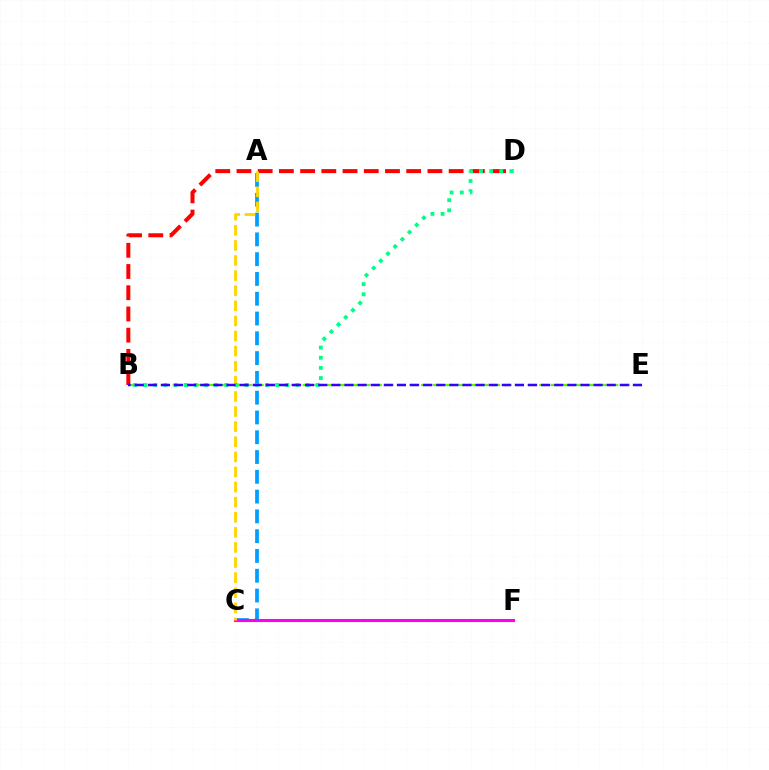{('B', 'E'): [{'color': '#4fff00', 'line_style': 'dashed', 'thickness': 1.61}, {'color': '#3700ff', 'line_style': 'dashed', 'thickness': 1.78}], ('A', 'C'): [{'color': '#009eff', 'line_style': 'dashed', 'thickness': 2.69}, {'color': '#ffd500', 'line_style': 'dashed', 'thickness': 2.05}], ('C', 'F'): [{'color': '#ff00ed', 'line_style': 'solid', 'thickness': 2.22}], ('B', 'D'): [{'color': '#ff0000', 'line_style': 'dashed', 'thickness': 2.88}, {'color': '#00ff86', 'line_style': 'dotted', 'thickness': 2.76}]}